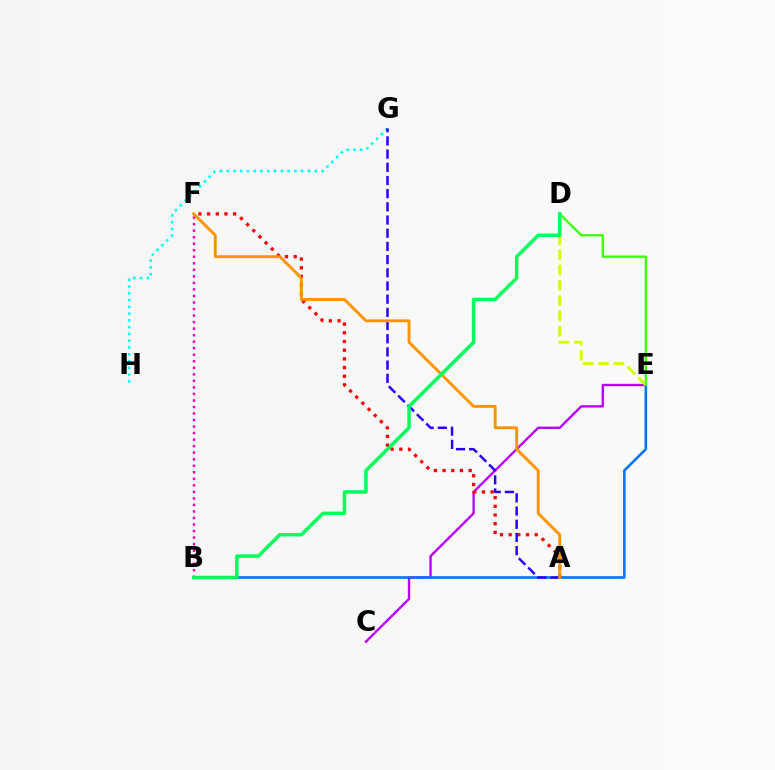{('C', 'E'): [{'color': '#b900ff', 'line_style': 'solid', 'thickness': 1.7}], ('G', 'H'): [{'color': '#00fff6', 'line_style': 'dotted', 'thickness': 1.84}], ('B', 'E'): [{'color': '#0074ff', 'line_style': 'solid', 'thickness': 1.88}], ('A', 'F'): [{'color': '#ff0000', 'line_style': 'dotted', 'thickness': 2.36}, {'color': '#ff9400', 'line_style': 'solid', 'thickness': 2.08}], ('D', 'E'): [{'color': '#d1ff00', 'line_style': 'dashed', 'thickness': 2.07}, {'color': '#3dff00', 'line_style': 'solid', 'thickness': 1.68}], ('B', 'F'): [{'color': '#ff00ac', 'line_style': 'dotted', 'thickness': 1.77}], ('A', 'G'): [{'color': '#2500ff', 'line_style': 'dashed', 'thickness': 1.79}], ('B', 'D'): [{'color': '#00ff5c', 'line_style': 'solid', 'thickness': 2.52}]}